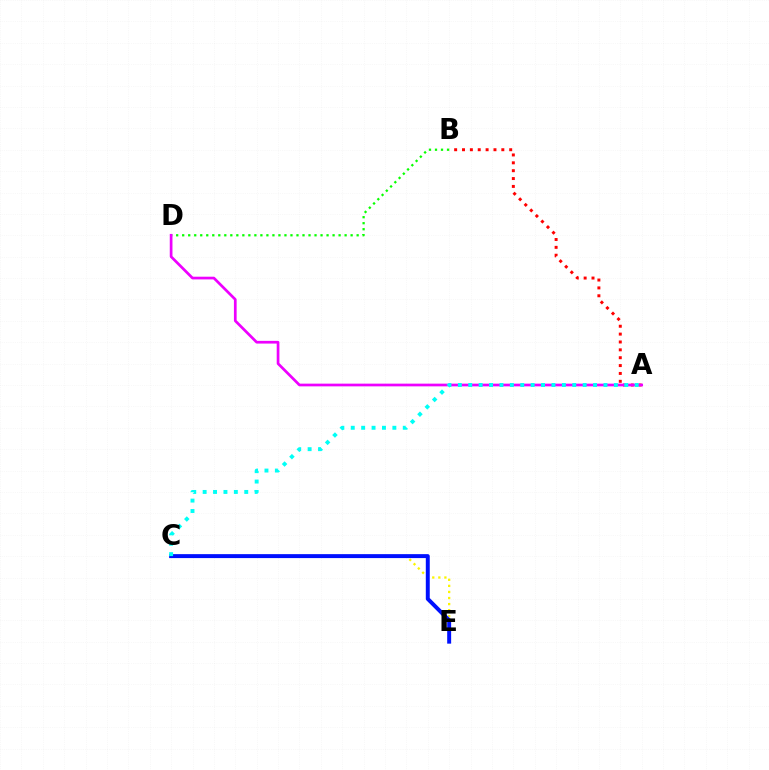{('C', 'E'): [{'color': '#fcf500', 'line_style': 'dotted', 'thickness': 1.65}, {'color': '#0010ff', 'line_style': 'solid', 'thickness': 2.84}], ('B', 'D'): [{'color': '#08ff00', 'line_style': 'dotted', 'thickness': 1.63}], ('A', 'B'): [{'color': '#ff0000', 'line_style': 'dotted', 'thickness': 2.14}], ('A', 'D'): [{'color': '#ee00ff', 'line_style': 'solid', 'thickness': 1.95}], ('A', 'C'): [{'color': '#00fff6', 'line_style': 'dotted', 'thickness': 2.83}]}